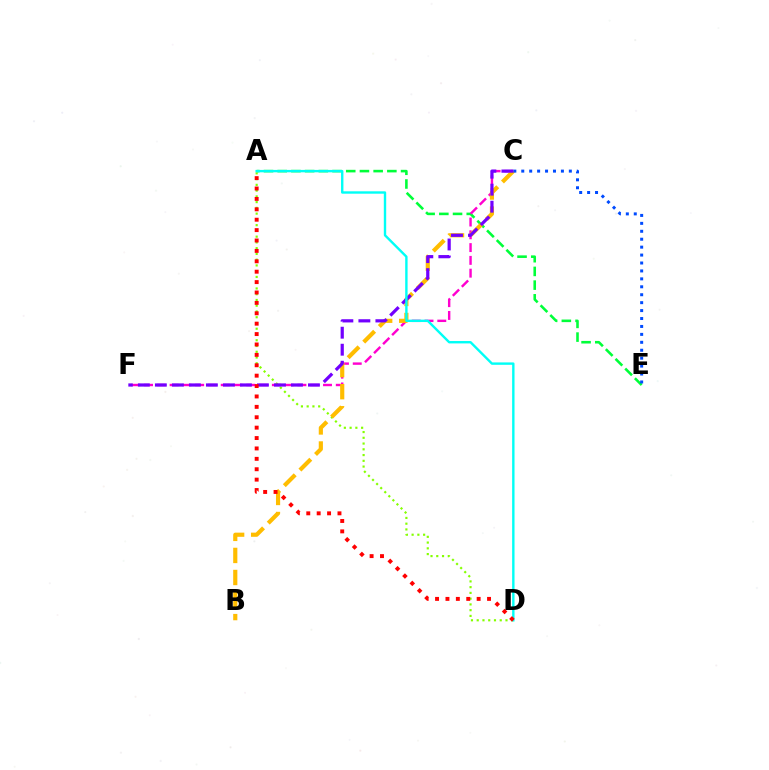{('A', 'D'): [{'color': '#84ff00', 'line_style': 'dotted', 'thickness': 1.56}, {'color': '#00fff6', 'line_style': 'solid', 'thickness': 1.72}, {'color': '#ff0000', 'line_style': 'dotted', 'thickness': 2.82}], ('A', 'E'): [{'color': '#00ff39', 'line_style': 'dashed', 'thickness': 1.86}], ('C', 'F'): [{'color': '#ff00cf', 'line_style': 'dashed', 'thickness': 1.74}, {'color': '#7200ff', 'line_style': 'dashed', 'thickness': 2.31}], ('B', 'C'): [{'color': '#ffbd00', 'line_style': 'dashed', 'thickness': 3.0}], ('C', 'E'): [{'color': '#004bff', 'line_style': 'dotted', 'thickness': 2.15}]}